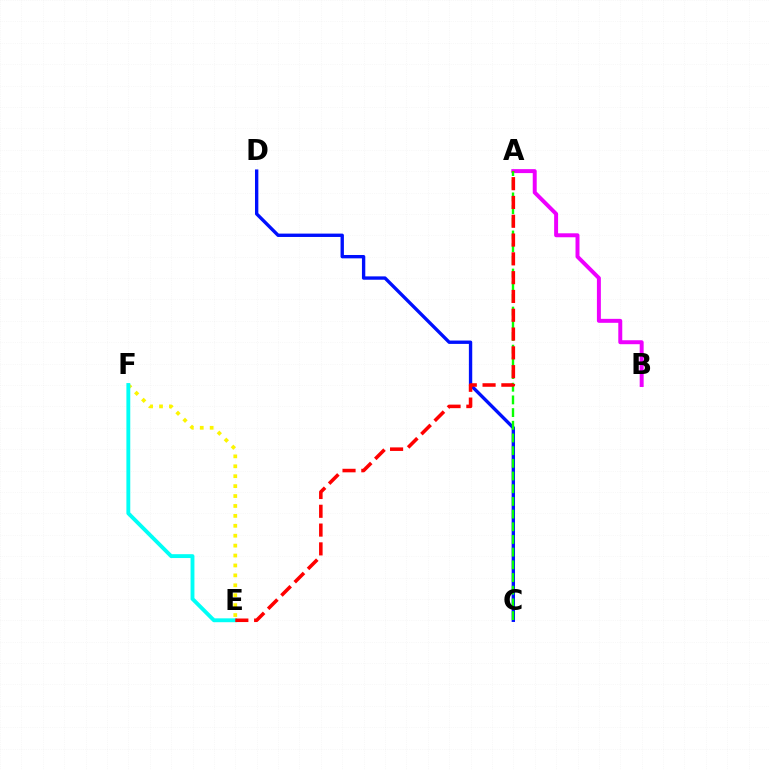{('A', 'B'): [{'color': '#ee00ff', 'line_style': 'solid', 'thickness': 2.85}], ('C', 'D'): [{'color': '#0010ff', 'line_style': 'solid', 'thickness': 2.42}], ('E', 'F'): [{'color': '#fcf500', 'line_style': 'dotted', 'thickness': 2.69}, {'color': '#00fff6', 'line_style': 'solid', 'thickness': 2.78}], ('A', 'C'): [{'color': '#08ff00', 'line_style': 'dashed', 'thickness': 1.72}], ('A', 'E'): [{'color': '#ff0000', 'line_style': 'dashed', 'thickness': 2.55}]}